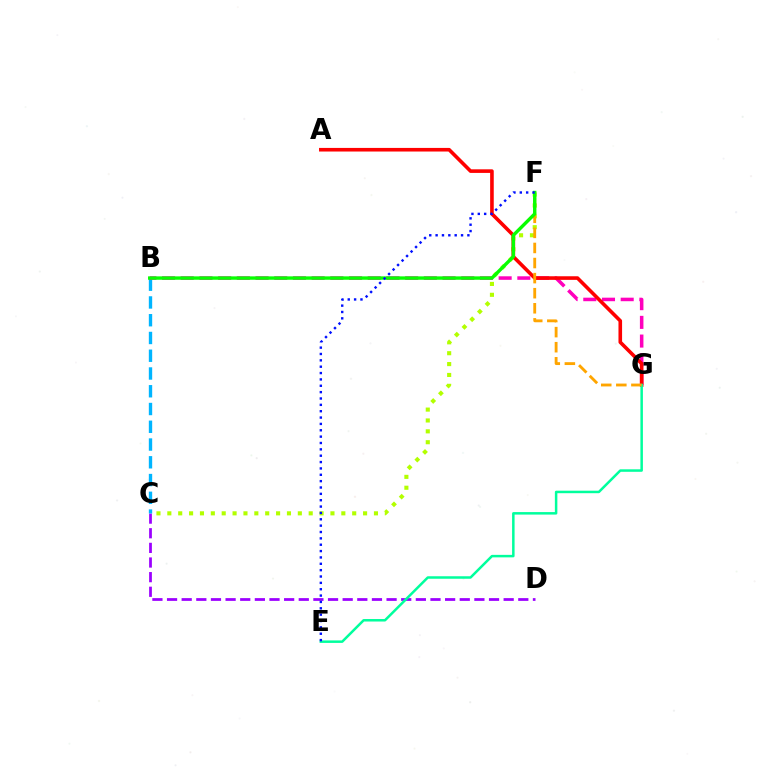{('C', 'D'): [{'color': '#9b00ff', 'line_style': 'dashed', 'thickness': 1.99}], ('B', 'C'): [{'color': '#00b5ff', 'line_style': 'dashed', 'thickness': 2.41}], ('B', 'G'): [{'color': '#ff00bd', 'line_style': 'dashed', 'thickness': 2.54}], ('C', 'F'): [{'color': '#b3ff00', 'line_style': 'dotted', 'thickness': 2.95}], ('A', 'G'): [{'color': '#ff0000', 'line_style': 'solid', 'thickness': 2.6}], ('E', 'G'): [{'color': '#00ff9d', 'line_style': 'solid', 'thickness': 1.8}], ('F', 'G'): [{'color': '#ffa500', 'line_style': 'dashed', 'thickness': 2.05}], ('B', 'F'): [{'color': '#08ff00', 'line_style': 'solid', 'thickness': 2.44}], ('E', 'F'): [{'color': '#0010ff', 'line_style': 'dotted', 'thickness': 1.73}]}